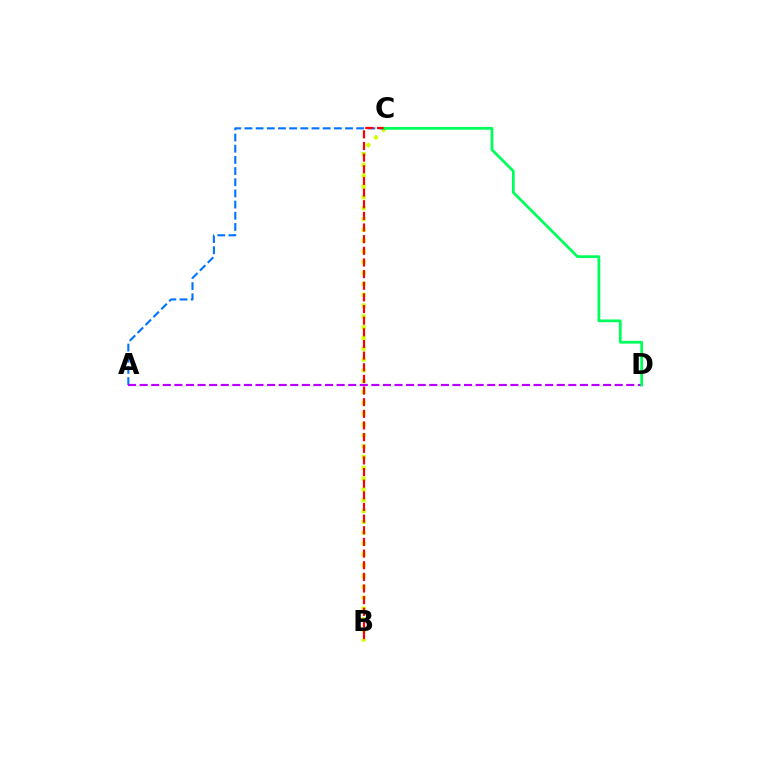{('B', 'C'): [{'color': '#d1ff00', 'line_style': 'dotted', 'thickness': 2.94}, {'color': '#ff0000', 'line_style': 'dashed', 'thickness': 1.58}], ('A', 'C'): [{'color': '#0074ff', 'line_style': 'dashed', 'thickness': 1.52}], ('A', 'D'): [{'color': '#b900ff', 'line_style': 'dashed', 'thickness': 1.57}], ('C', 'D'): [{'color': '#00ff5c', 'line_style': 'solid', 'thickness': 1.99}]}